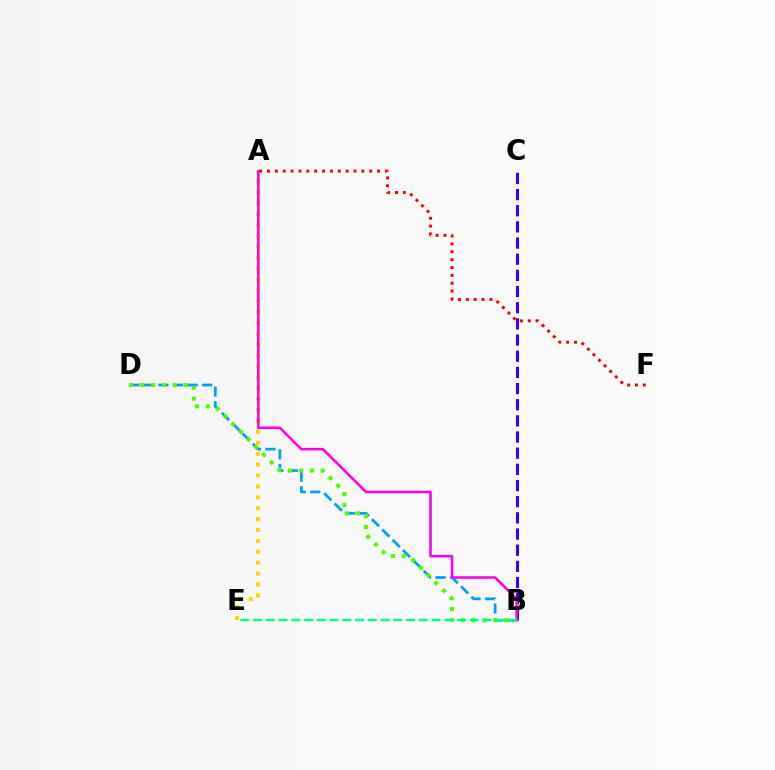{('A', 'E'): [{'color': '#ffd500', 'line_style': 'dotted', 'thickness': 2.96}], ('B', 'D'): [{'color': '#009eff', 'line_style': 'dashed', 'thickness': 1.98}, {'color': '#4fff00', 'line_style': 'dotted', 'thickness': 2.96}], ('B', 'C'): [{'color': '#3700ff', 'line_style': 'dashed', 'thickness': 2.2}], ('A', 'B'): [{'color': '#ff00ed', 'line_style': 'solid', 'thickness': 1.86}], ('B', 'E'): [{'color': '#00ff86', 'line_style': 'dashed', 'thickness': 1.73}], ('A', 'F'): [{'color': '#ff0000', 'line_style': 'dotted', 'thickness': 2.14}]}